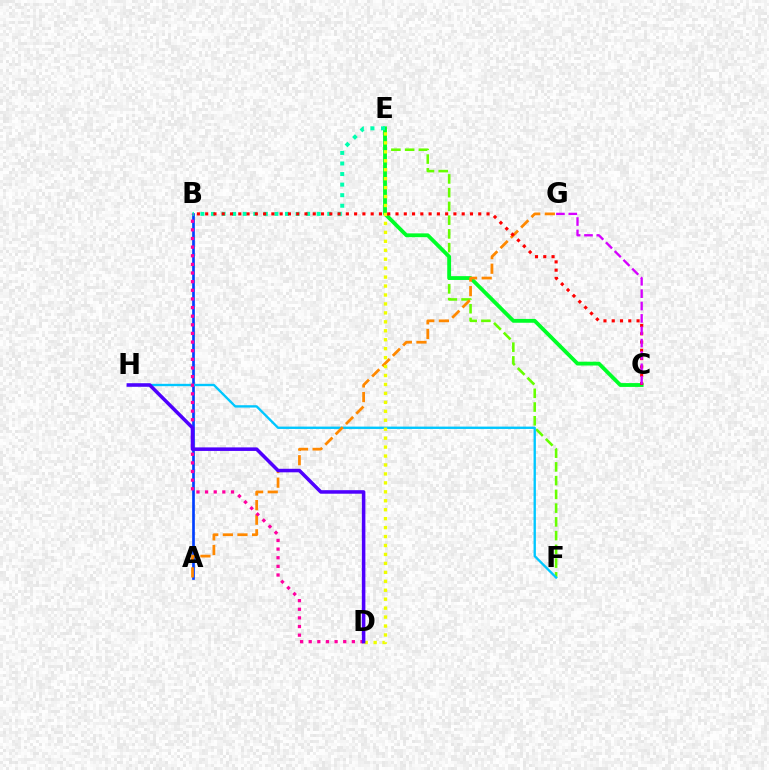{('E', 'F'): [{'color': '#66ff00', 'line_style': 'dashed', 'thickness': 1.87}], ('C', 'E'): [{'color': '#00ff27', 'line_style': 'solid', 'thickness': 2.76}], ('A', 'B'): [{'color': '#003fff', 'line_style': 'solid', 'thickness': 1.93}], ('B', 'E'): [{'color': '#00ffaf', 'line_style': 'dotted', 'thickness': 2.87}], ('F', 'H'): [{'color': '#00c7ff', 'line_style': 'solid', 'thickness': 1.69}], ('A', 'G'): [{'color': '#ff8800', 'line_style': 'dashed', 'thickness': 1.98}], ('D', 'E'): [{'color': '#eeff00', 'line_style': 'dotted', 'thickness': 2.43}], ('B', 'C'): [{'color': '#ff0000', 'line_style': 'dotted', 'thickness': 2.25}], ('B', 'D'): [{'color': '#ff00a0', 'line_style': 'dotted', 'thickness': 2.34}], ('C', 'G'): [{'color': '#d600ff', 'line_style': 'dashed', 'thickness': 1.68}], ('D', 'H'): [{'color': '#4f00ff', 'line_style': 'solid', 'thickness': 2.54}]}